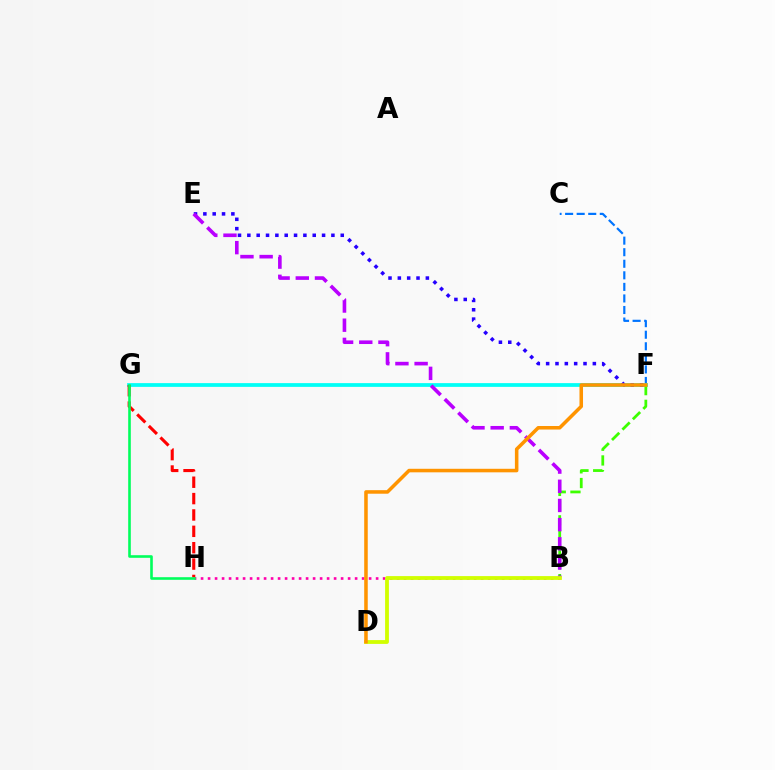{('C', 'F'): [{'color': '#0074ff', 'line_style': 'dashed', 'thickness': 1.57}], ('B', 'H'): [{'color': '#ff00ac', 'line_style': 'dotted', 'thickness': 1.9}], ('F', 'G'): [{'color': '#00fff6', 'line_style': 'solid', 'thickness': 2.7}], ('E', 'F'): [{'color': '#2500ff', 'line_style': 'dotted', 'thickness': 2.54}], ('B', 'F'): [{'color': '#3dff00', 'line_style': 'dashed', 'thickness': 2.0}], ('G', 'H'): [{'color': '#ff0000', 'line_style': 'dashed', 'thickness': 2.22}, {'color': '#00ff5c', 'line_style': 'solid', 'thickness': 1.88}], ('B', 'E'): [{'color': '#b900ff', 'line_style': 'dashed', 'thickness': 2.61}], ('B', 'D'): [{'color': '#d1ff00', 'line_style': 'solid', 'thickness': 2.74}], ('D', 'F'): [{'color': '#ff9400', 'line_style': 'solid', 'thickness': 2.55}]}